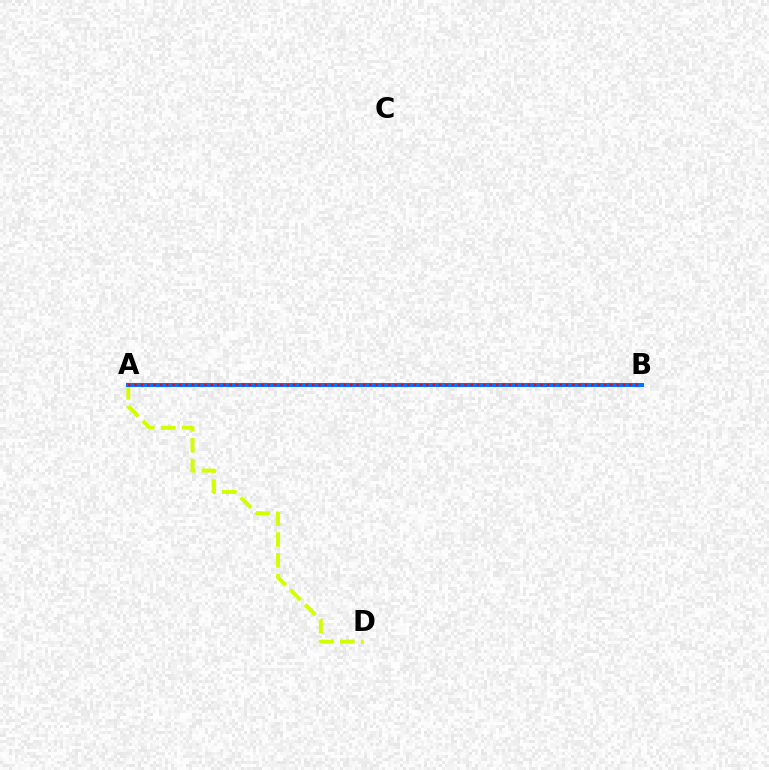{('A', 'B'): [{'color': '#00ff5c', 'line_style': 'dashed', 'thickness': 2.18}, {'color': '#b900ff', 'line_style': 'solid', 'thickness': 1.69}, {'color': '#0074ff', 'line_style': 'solid', 'thickness': 2.9}, {'color': '#ff0000', 'line_style': 'dotted', 'thickness': 1.72}], ('A', 'D'): [{'color': '#d1ff00', 'line_style': 'dashed', 'thickness': 2.84}]}